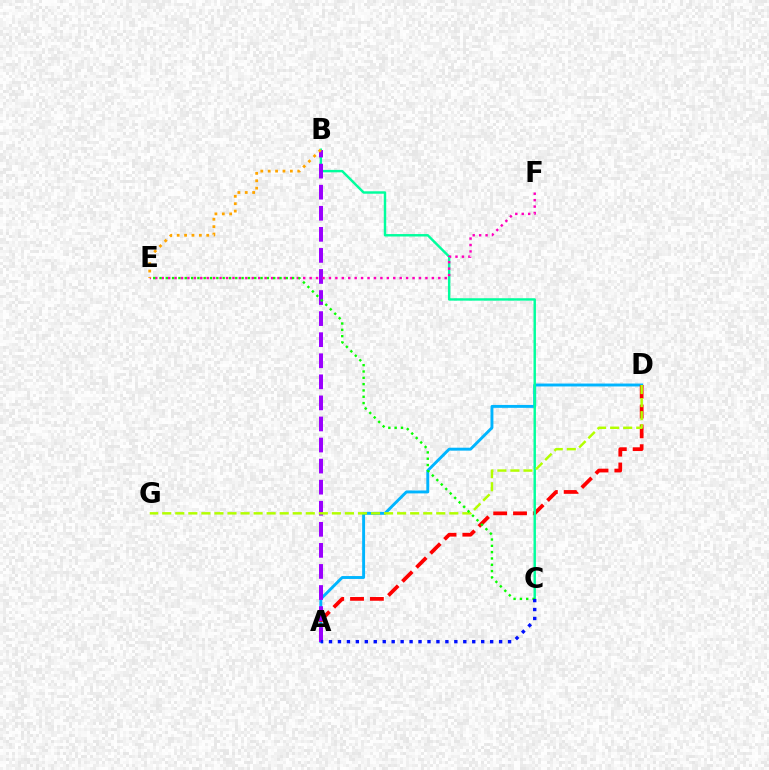{('A', 'D'): [{'color': '#00b5ff', 'line_style': 'solid', 'thickness': 2.1}, {'color': '#ff0000', 'line_style': 'dashed', 'thickness': 2.7}], ('B', 'C'): [{'color': '#00ff9d', 'line_style': 'solid', 'thickness': 1.75}], ('A', 'B'): [{'color': '#9b00ff', 'line_style': 'dashed', 'thickness': 2.86}], ('E', 'F'): [{'color': '#ff00bd', 'line_style': 'dotted', 'thickness': 1.75}], ('D', 'G'): [{'color': '#b3ff00', 'line_style': 'dashed', 'thickness': 1.77}], ('C', 'E'): [{'color': '#08ff00', 'line_style': 'dotted', 'thickness': 1.72}], ('A', 'C'): [{'color': '#0010ff', 'line_style': 'dotted', 'thickness': 2.43}], ('B', 'E'): [{'color': '#ffa500', 'line_style': 'dotted', 'thickness': 2.01}]}